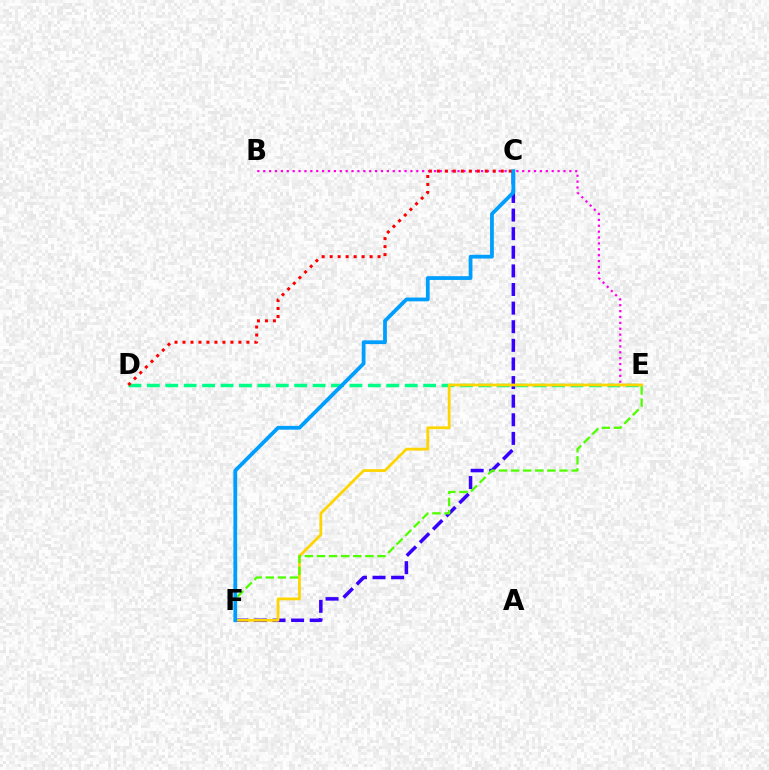{('D', 'E'): [{'color': '#00ff86', 'line_style': 'dashed', 'thickness': 2.5}], ('B', 'E'): [{'color': '#ff00ed', 'line_style': 'dotted', 'thickness': 1.6}], ('C', 'F'): [{'color': '#3700ff', 'line_style': 'dashed', 'thickness': 2.53}, {'color': '#009eff', 'line_style': 'solid', 'thickness': 2.71}], ('C', 'D'): [{'color': '#ff0000', 'line_style': 'dotted', 'thickness': 2.17}], ('E', 'F'): [{'color': '#ffd500', 'line_style': 'solid', 'thickness': 1.99}, {'color': '#4fff00', 'line_style': 'dashed', 'thickness': 1.64}]}